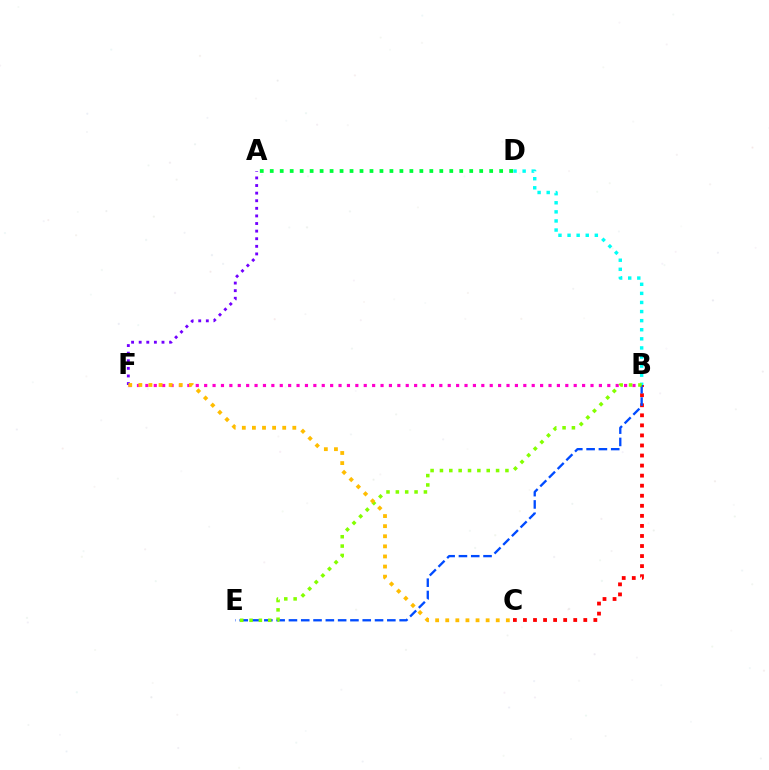{('B', 'F'): [{'color': '#ff00cf', 'line_style': 'dotted', 'thickness': 2.28}], ('B', 'D'): [{'color': '#00fff6', 'line_style': 'dotted', 'thickness': 2.47}], ('B', 'C'): [{'color': '#ff0000', 'line_style': 'dotted', 'thickness': 2.73}], ('B', 'E'): [{'color': '#004bff', 'line_style': 'dashed', 'thickness': 1.67}, {'color': '#84ff00', 'line_style': 'dotted', 'thickness': 2.54}], ('A', 'F'): [{'color': '#7200ff', 'line_style': 'dotted', 'thickness': 2.06}], ('C', 'F'): [{'color': '#ffbd00', 'line_style': 'dotted', 'thickness': 2.74}], ('A', 'D'): [{'color': '#00ff39', 'line_style': 'dotted', 'thickness': 2.71}]}